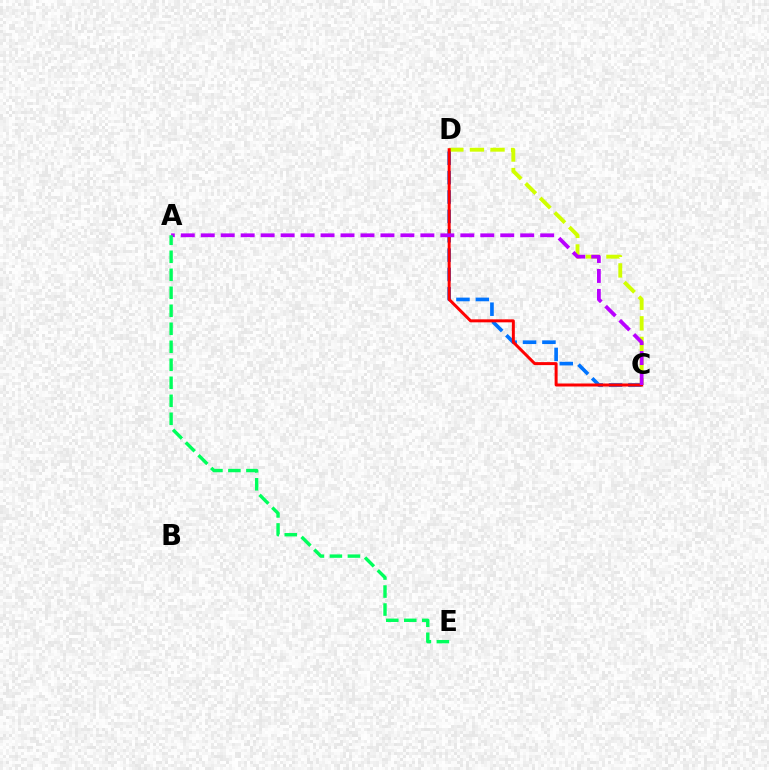{('C', 'D'): [{'color': '#d1ff00', 'line_style': 'dashed', 'thickness': 2.8}, {'color': '#0074ff', 'line_style': 'dashed', 'thickness': 2.63}, {'color': '#ff0000', 'line_style': 'solid', 'thickness': 2.15}], ('A', 'C'): [{'color': '#b900ff', 'line_style': 'dashed', 'thickness': 2.71}], ('A', 'E'): [{'color': '#00ff5c', 'line_style': 'dashed', 'thickness': 2.45}]}